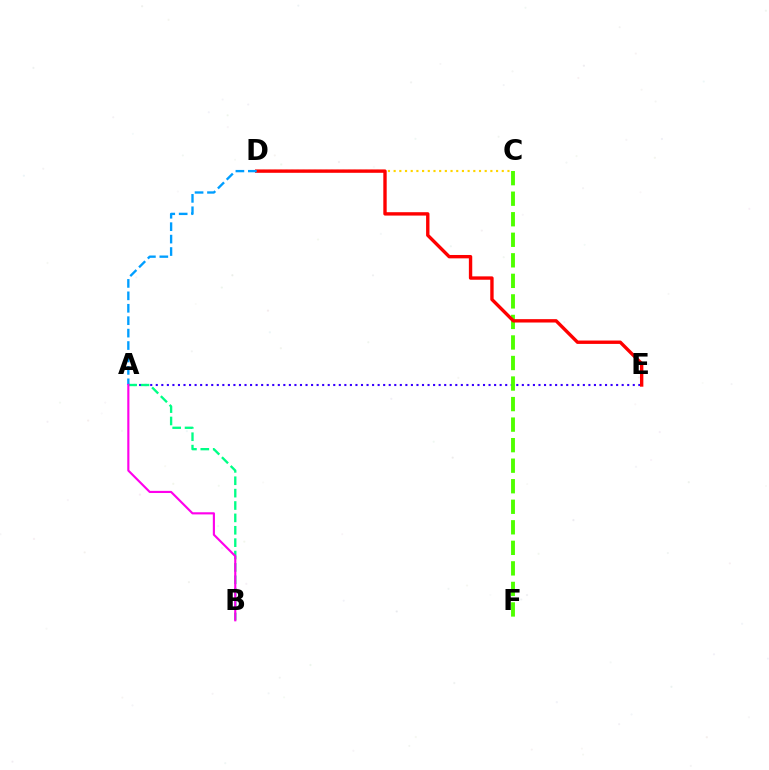{('C', 'D'): [{'color': '#ffd500', 'line_style': 'dotted', 'thickness': 1.55}], ('A', 'E'): [{'color': '#3700ff', 'line_style': 'dotted', 'thickness': 1.51}], ('C', 'F'): [{'color': '#4fff00', 'line_style': 'dashed', 'thickness': 2.79}], ('A', 'B'): [{'color': '#00ff86', 'line_style': 'dashed', 'thickness': 1.68}, {'color': '#ff00ed', 'line_style': 'solid', 'thickness': 1.54}], ('D', 'E'): [{'color': '#ff0000', 'line_style': 'solid', 'thickness': 2.43}], ('A', 'D'): [{'color': '#009eff', 'line_style': 'dashed', 'thickness': 1.69}]}